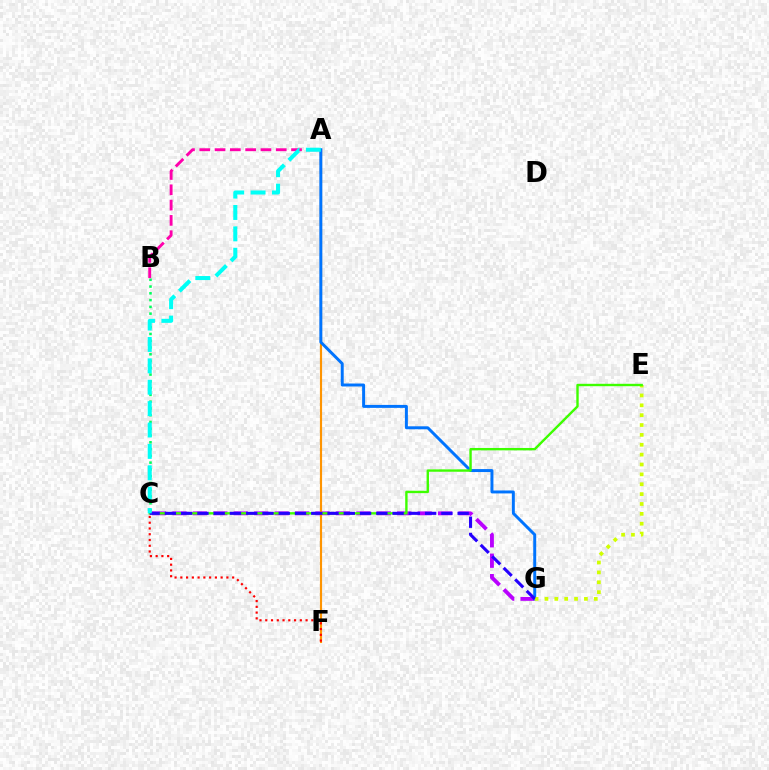{('C', 'G'): [{'color': '#b900ff', 'line_style': 'dashed', 'thickness': 2.78}, {'color': '#2500ff', 'line_style': 'dashed', 'thickness': 2.21}], ('A', 'F'): [{'color': '#ff9400', 'line_style': 'solid', 'thickness': 1.55}], ('A', 'G'): [{'color': '#0074ff', 'line_style': 'solid', 'thickness': 2.13}], ('E', 'G'): [{'color': '#d1ff00', 'line_style': 'dotted', 'thickness': 2.68}], ('B', 'C'): [{'color': '#00ff5c', 'line_style': 'dotted', 'thickness': 1.84}], ('C', 'E'): [{'color': '#3dff00', 'line_style': 'solid', 'thickness': 1.72}], ('A', 'B'): [{'color': '#ff00ac', 'line_style': 'dashed', 'thickness': 2.08}], ('A', 'C'): [{'color': '#00fff6', 'line_style': 'dashed', 'thickness': 2.91}], ('C', 'F'): [{'color': '#ff0000', 'line_style': 'dotted', 'thickness': 1.56}]}